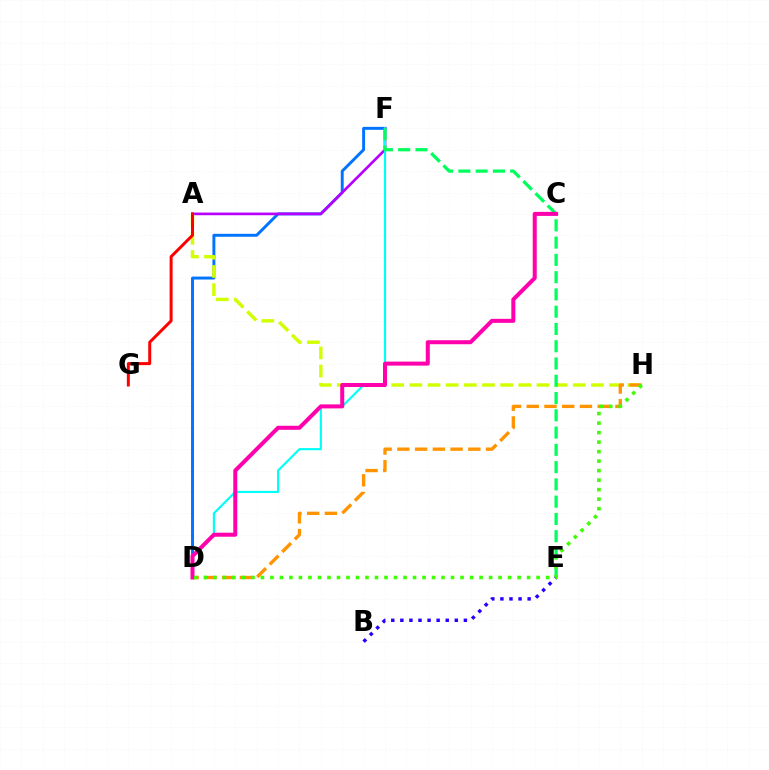{('D', 'F'): [{'color': '#0074ff', 'line_style': 'solid', 'thickness': 2.12}, {'color': '#00fff6', 'line_style': 'solid', 'thickness': 1.56}], ('A', 'F'): [{'color': '#b900ff', 'line_style': 'solid', 'thickness': 1.92}], ('A', 'H'): [{'color': '#d1ff00', 'line_style': 'dashed', 'thickness': 2.47}], ('E', 'F'): [{'color': '#00ff5c', 'line_style': 'dashed', 'thickness': 2.35}], ('D', 'H'): [{'color': '#ff9400', 'line_style': 'dashed', 'thickness': 2.41}, {'color': '#3dff00', 'line_style': 'dotted', 'thickness': 2.58}], ('B', 'E'): [{'color': '#2500ff', 'line_style': 'dotted', 'thickness': 2.47}], ('C', 'D'): [{'color': '#ff00ac', 'line_style': 'solid', 'thickness': 2.89}], ('A', 'G'): [{'color': '#ff0000', 'line_style': 'solid', 'thickness': 2.15}]}